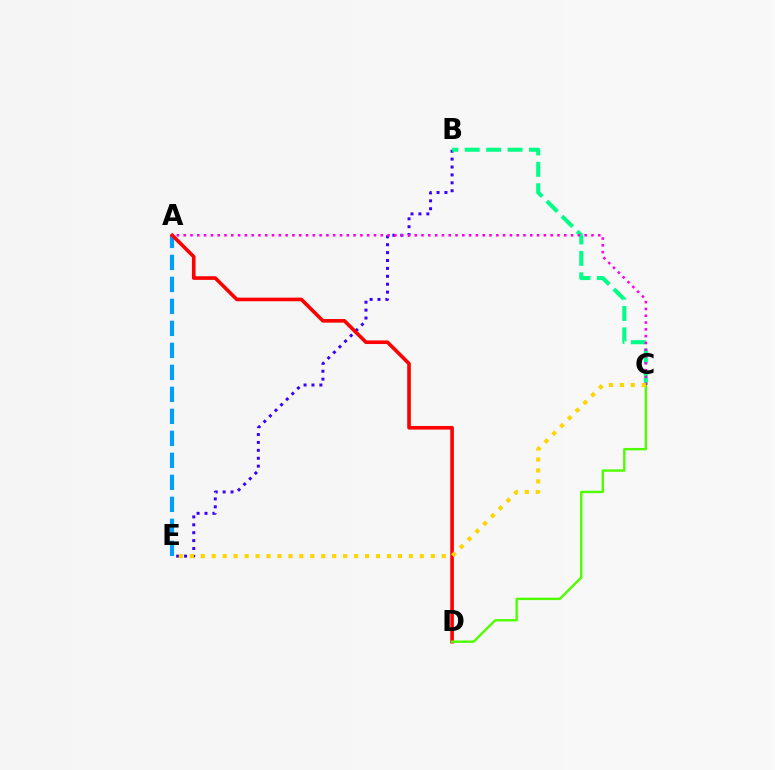{('B', 'E'): [{'color': '#3700ff', 'line_style': 'dotted', 'thickness': 2.15}], ('A', 'E'): [{'color': '#009eff', 'line_style': 'dashed', 'thickness': 2.99}], ('A', 'D'): [{'color': '#ff0000', 'line_style': 'solid', 'thickness': 2.61}], ('C', 'D'): [{'color': '#4fff00', 'line_style': 'solid', 'thickness': 1.73}], ('B', 'C'): [{'color': '#00ff86', 'line_style': 'dashed', 'thickness': 2.91}], ('A', 'C'): [{'color': '#ff00ed', 'line_style': 'dotted', 'thickness': 1.85}], ('C', 'E'): [{'color': '#ffd500', 'line_style': 'dotted', 'thickness': 2.98}]}